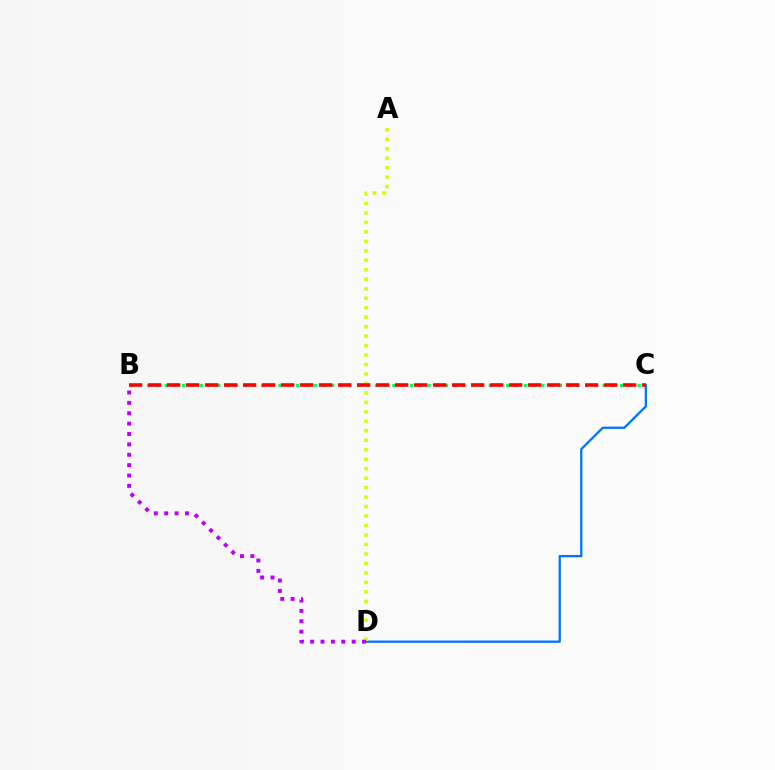{('C', 'D'): [{'color': '#0074ff', 'line_style': 'solid', 'thickness': 1.64}], ('B', 'C'): [{'color': '#00ff5c', 'line_style': 'dotted', 'thickness': 2.38}, {'color': '#ff0000', 'line_style': 'dashed', 'thickness': 2.58}], ('A', 'D'): [{'color': '#d1ff00', 'line_style': 'dotted', 'thickness': 2.57}], ('B', 'D'): [{'color': '#b900ff', 'line_style': 'dotted', 'thickness': 2.82}]}